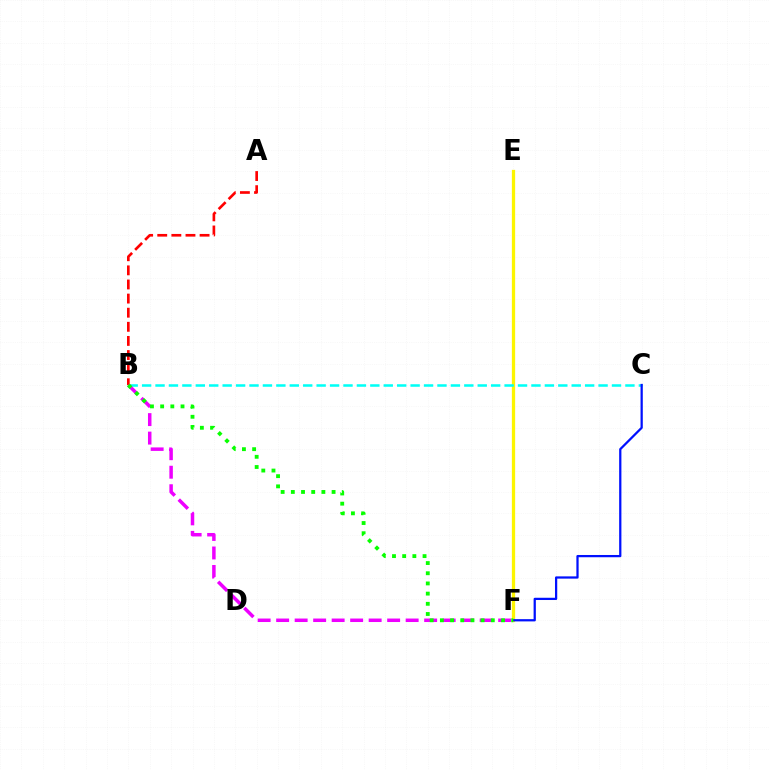{('E', 'F'): [{'color': '#fcf500', 'line_style': 'solid', 'thickness': 2.36}], ('B', 'C'): [{'color': '#00fff6', 'line_style': 'dashed', 'thickness': 1.82}], ('A', 'B'): [{'color': '#ff0000', 'line_style': 'dashed', 'thickness': 1.92}], ('B', 'F'): [{'color': '#ee00ff', 'line_style': 'dashed', 'thickness': 2.51}, {'color': '#08ff00', 'line_style': 'dotted', 'thickness': 2.77}], ('C', 'F'): [{'color': '#0010ff', 'line_style': 'solid', 'thickness': 1.62}]}